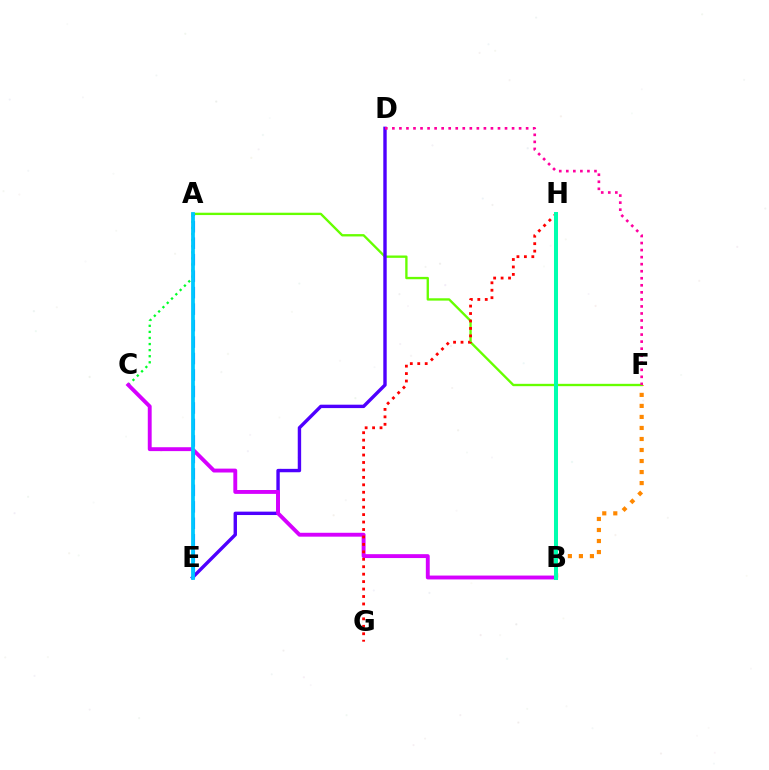{('A', 'C'): [{'color': '#00ff27', 'line_style': 'dotted', 'thickness': 1.65}], ('B', 'F'): [{'color': '#ff8800', 'line_style': 'dotted', 'thickness': 3.0}], ('A', 'F'): [{'color': '#66ff00', 'line_style': 'solid', 'thickness': 1.69}], ('D', 'E'): [{'color': '#4f00ff', 'line_style': 'solid', 'thickness': 2.45}], ('A', 'E'): [{'color': '#eeff00', 'line_style': 'dashed', 'thickness': 1.64}, {'color': '#003fff', 'line_style': 'dashed', 'thickness': 2.24}, {'color': '#00c7ff', 'line_style': 'solid', 'thickness': 2.72}], ('B', 'C'): [{'color': '#d600ff', 'line_style': 'solid', 'thickness': 2.8}], ('G', 'H'): [{'color': '#ff0000', 'line_style': 'dotted', 'thickness': 2.02}], ('B', 'H'): [{'color': '#00ffaf', 'line_style': 'solid', 'thickness': 2.9}], ('D', 'F'): [{'color': '#ff00a0', 'line_style': 'dotted', 'thickness': 1.91}]}